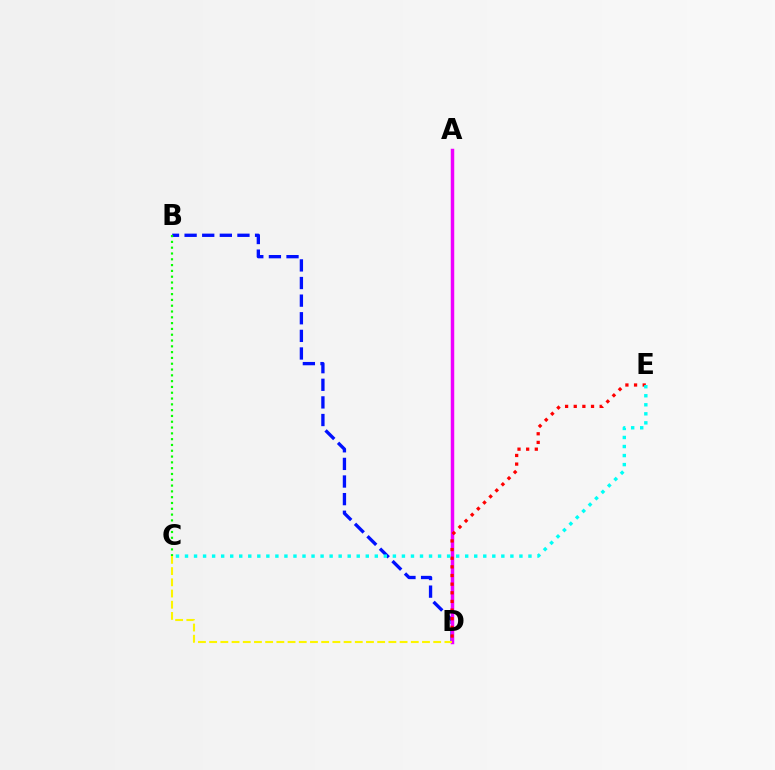{('B', 'D'): [{'color': '#0010ff', 'line_style': 'dashed', 'thickness': 2.39}], ('A', 'D'): [{'color': '#ee00ff', 'line_style': 'solid', 'thickness': 2.5}], ('D', 'E'): [{'color': '#ff0000', 'line_style': 'dotted', 'thickness': 2.35}], ('B', 'C'): [{'color': '#08ff00', 'line_style': 'dotted', 'thickness': 1.58}], ('C', 'E'): [{'color': '#00fff6', 'line_style': 'dotted', 'thickness': 2.46}], ('C', 'D'): [{'color': '#fcf500', 'line_style': 'dashed', 'thickness': 1.52}]}